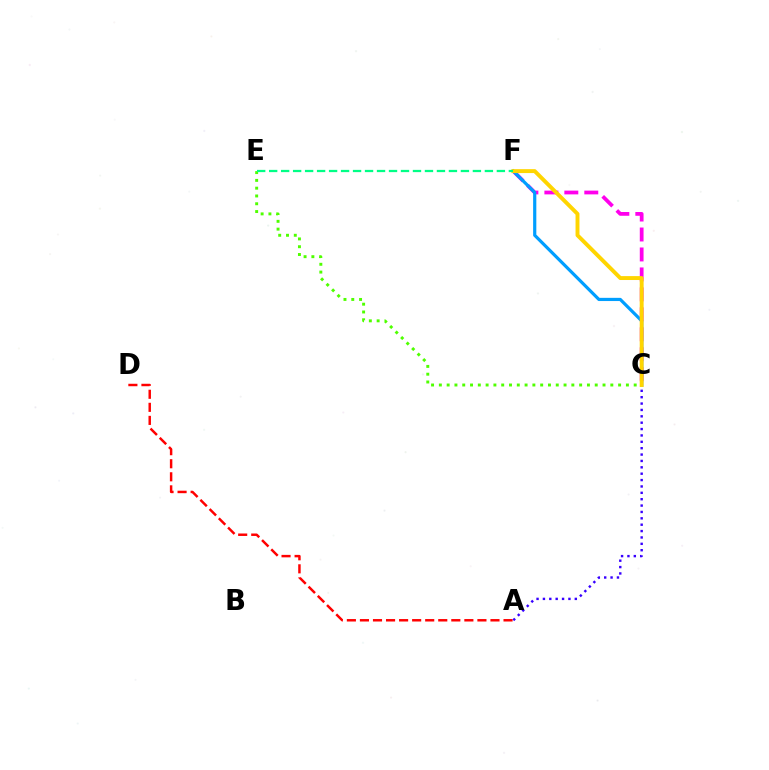{('C', 'F'): [{'color': '#ff00ed', 'line_style': 'dashed', 'thickness': 2.71}, {'color': '#009eff', 'line_style': 'solid', 'thickness': 2.3}, {'color': '#ffd500', 'line_style': 'solid', 'thickness': 2.82}], ('C', 'E'): [{'color': '#4fff00', 'line_style': 'dotted', 'thickness': 2.12}], ('A', 'D'): [{'color': '#ff0000', 'line_style': 'dashed', 'thickness': 1.77}], ('A', 'C'): [{'color': '#3700ff', 'line_style': 'dotted', 'thickness': 1.73}], ('E', 'F'): [{'color': '#00ff86', 'line_style': 'dashed', 'thickness': 1.63}]}